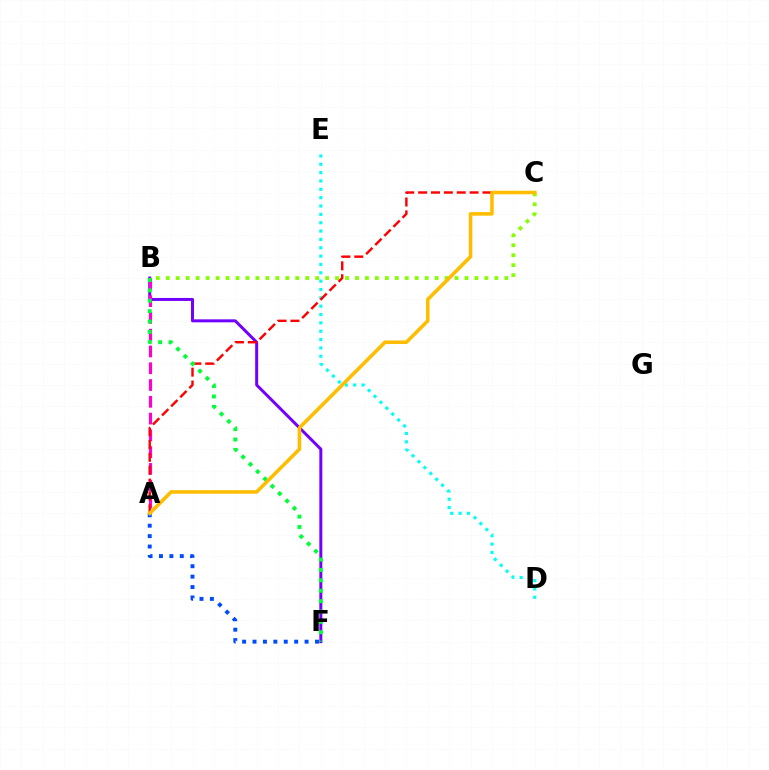{('A', 'F'): [{'color': '#004bff', 'line_style': 'dotted', 'thickness': 2.83}], ('B', 'F'): [{'color': '#7200ff', 'line_style': 'solid', 'thickness': 2.15}, {'color': '#00ff39', 'line_style': 'dotted', 'thickness': 2.82}], ('D', 'E'): [{'color': '#00fff6', 'line_style': 'dotted', 'thickness': 2.27}], ('B', 'C'): [{'color': '#84ff00', 'line_style': 'dotted', 'thickness': 2.71}], ('A', 'B'): [{'color': '#ff00cf', 'line_style': 'dashed', 'thickness': 2.28}], ('A', 'C'): [{'color': '#ff0000', 'line_style': 'dashed', 'thickness': 1.75}, {'color': '#ffbd00', 'line_style': 'solid', 'thickness': 2.57}]}